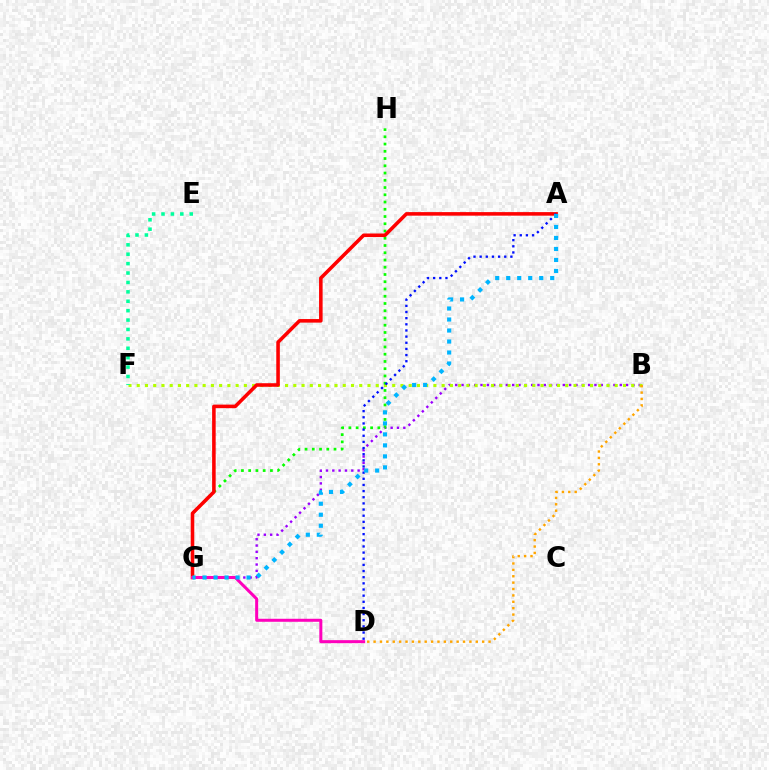{('B', 'G'): [{'color': '#9b00ff', 'line_style': 'dotted', 'thickness': 1.72}], ('B', 'F'): [{'color': '#b3ff00', 'line_style': 'dotted', 'thickness': 2.24}], ('G', 'H'): [{'color': '#08ff00', 'line_style': 'dotted', 'thickness': 1.97}], ('E', 'F'): [{'color': '#00ff9d', 'line_style': 'dotted', 'thickness': 2.56}], ('B', 'D'): [{'color': '#ffa500', 'line_style': 'dotted', 'thickness': 1.74}], ('A', 'G'): [{'color': '#ff0000', 'line_style': 'solid', 'thickness': 2.56}, {'color': '#00b5ff', 'line_style': 'dotted', 'thickness': 2.99}], ('D', 'G'): [{'color': '#ff00bd', 'line_style': 'solid', 'thickness': 2.17}], ('A', 'D'): [{'color': '#0010ff', 'line_style': 'dotted', 'thickness': 1.67}]}